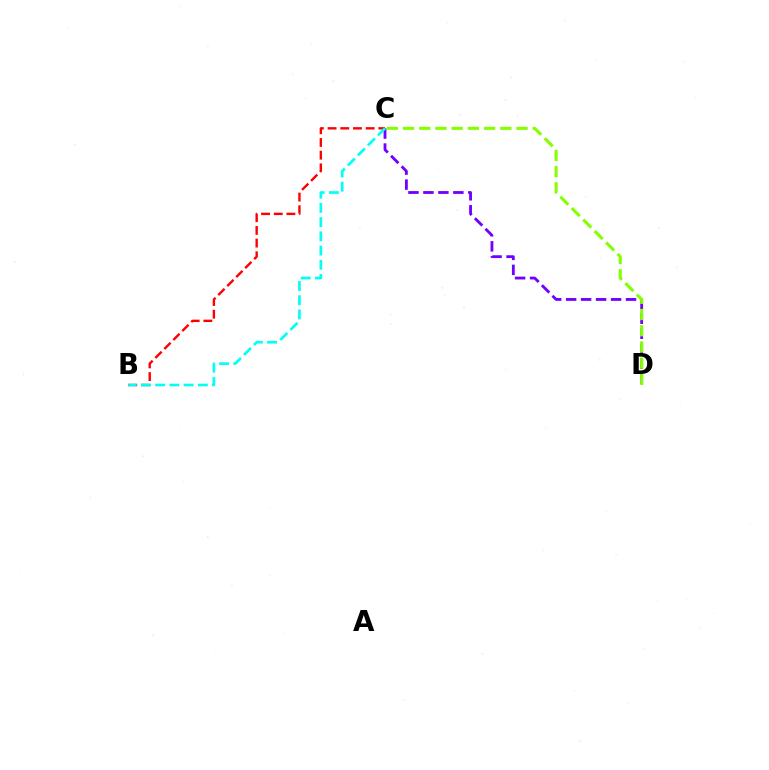{('B', 'C'): [{'color': '#ff0000', 'line_style': 'dashed', 'thickness': 1.72}, {'color': '#00fff6', 'line_style': 'dashed', 'thickness': 1.93}], ('C', 'D'): [{'color': '#7200ff', 'line_style': 'dashed', 'thickness': 2.03}, {'color': '#84ff00', 'line_style': 'dashed', 'thickness': 2.2}]}